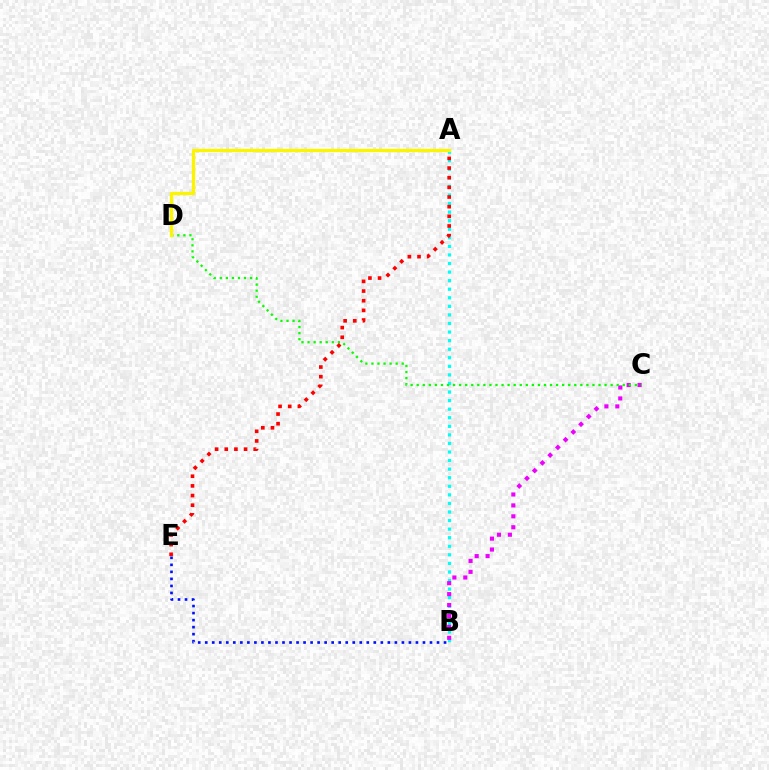{('A', 'B'): [{'color': '#00fff6', 'line_style': 'dotted', 'thickness': 2.33}], ('B', 'E'): [{'color': '#0010ff', 'line_style': 'dotted', 'thickness': 1.91}], ('B', 'C'): [{'color': '#ee00ff', 'line_style': 'dotted', 'thickness': 2.97}], ('C', 'D'): [{'color': '#08ff00', 'line_style': 'dotted', 'thickness': 1.65}], ('A', 'E'): [{'color': '#ff0000', 'line_style': 'dotted', 'thickness': 2.62}], ('A', 'D'): [{'color': '#fcf500', 'line_style': 'solid', 'thickness': 2.38}]}